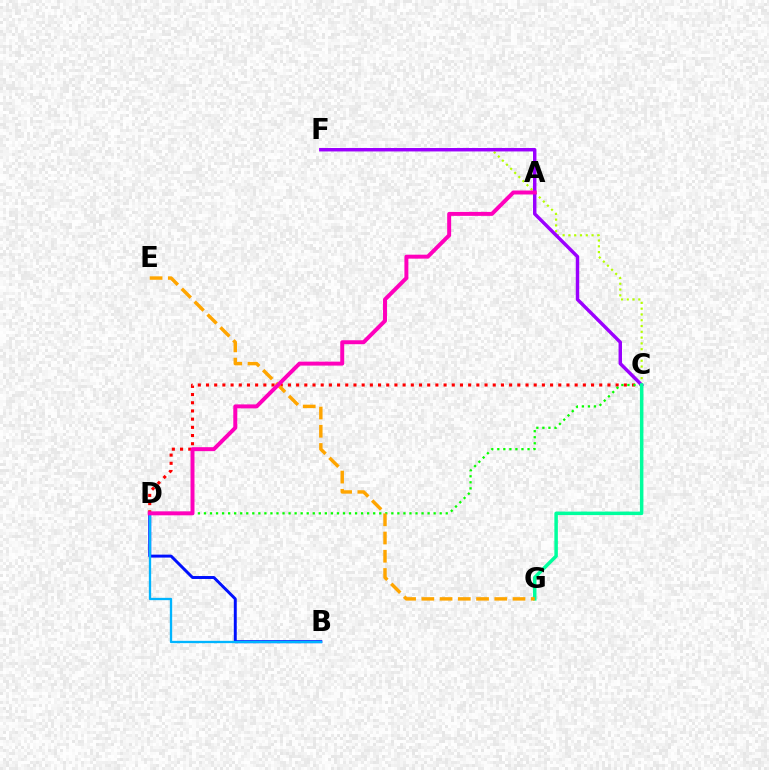{('B', 'D'): [{'color': '#0010ff', 'line_style': 'solid', 'thickness': 2.12}, {'color': '#00b5ff', 'line_style': 'solid', 'thickness': 1.67}], ('C', 'D'): [{'color': '#ff0000', 'line_style': 'dotted', 'thickness': 2.23}, {'color': '#08ff00', 'line_style': 'dotted', 'thickness': 1.64}], ('C', 'F'): [{'color': '#b3ff00', 'line_style': 'dotted', 'thickness': 1.57}, {'color': '#9b00ff', 'line_style': 'solid', 'thickness': 2.48}], ('C', 'G'): [{'color': '#00ff9d', 'line_style': 'solid', 'thickness': 2.52}], ('E', 'G'): [{'color': '#ffa500', 'line_style': 'dashed', 'thickness': 2.48}], ('A', 'D'): [{'color': '#ff00bd', 'line_style': 'solid', 'thickness': 2.86}]}